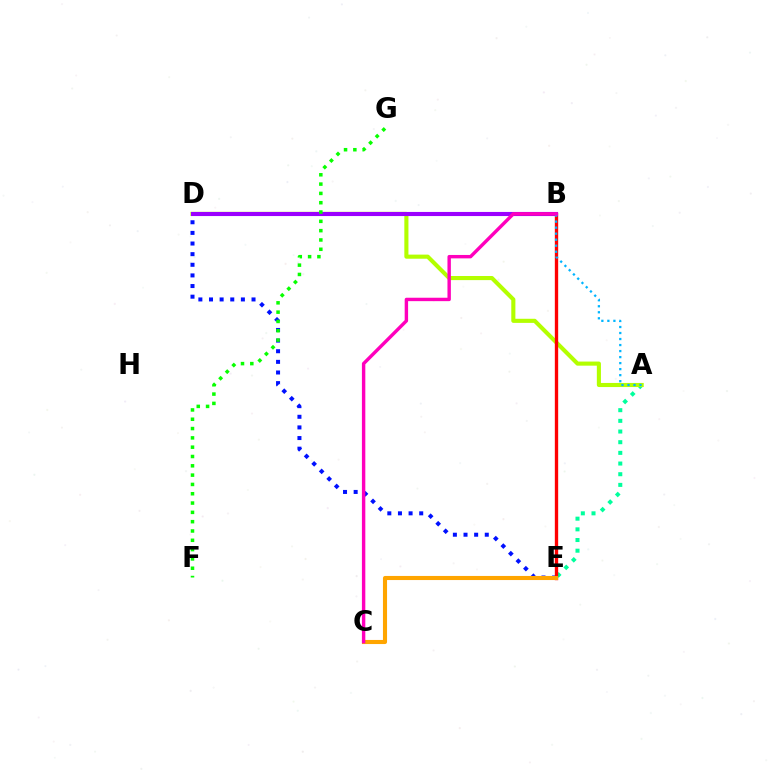{('A', 'E'): [{'color': '#00ff9d', 'line_style': 'dotted', 'thickness': 2.9}], ('A', 'D'): [{'color': '#b3ff00', 'line_style': 'solid', 'thickness': 2.96}], ('D', 'E'): [{'color': '#0010ff', 'line_style': 'dotted', 'thickness': 2.89}], ('B', 'E'): [{'color': '#ff0000', 'line_style': 'solid', 'thickness': 2.41}], ('B', 'D'): [{'color': '#9b00ff', 'line_style': 'solid', 'thickness': 2.96}], ('F', 'G'): [{'color': '#08ff00', 'line_style': 'dotted', 'thickness': 2.53}], ('C', 'E'): [{'color': '#ffa500', 'line_style': 'solid', 'thickness': 2.95}], ('A', 'B'): [{'color': '#00b5ff', 'line_style': 'dotted', 'thickness': 1.64}], ('B', 'C'): [{'color': '#ff00bd', 'line_style': 'solid', 'thickness': 2.46}]}